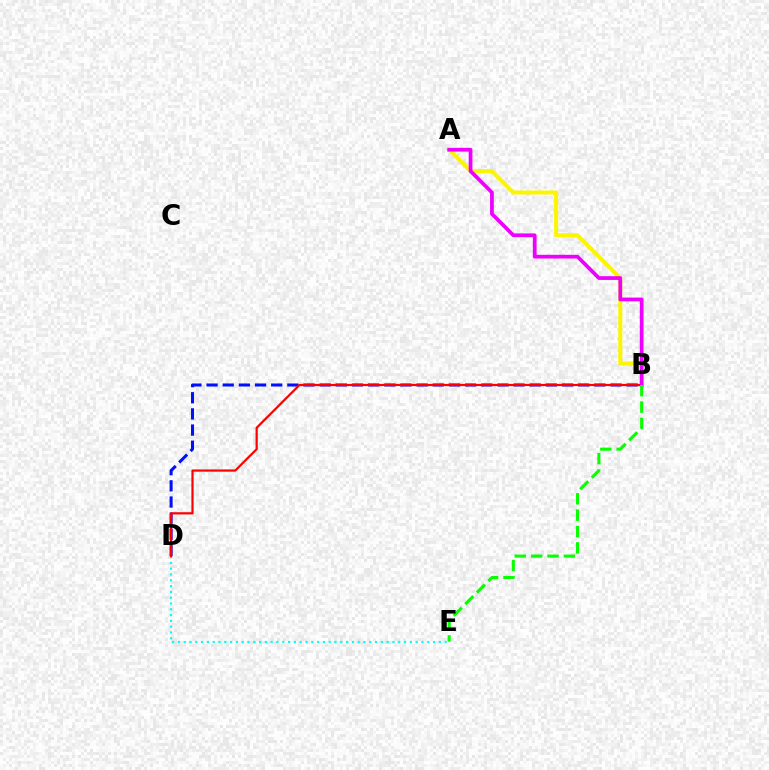{('B', 'D'): [{'color': '#0010ff', 'line_style': 'dashed', 'thickness': 2.2}, {'color': '#ff0000', 'line_style': 'solid', 'thickness': 1.59}], ('A', 'B'): [{'color': '#fcf500', 'line_style': 'solid', 'thickness': 2.9}, {'color': '#ee00ff', 'line_style': 'solid', 'thickness': 2.69}], ('D', 'E'): [{'color': '#00fff6', 'line_style': 'dotted', 'thickness': 1.58}], ('B', 'E'): [{'color': '#08ff00', 'line_style': 'dashed', 'thickness': 2.22}]}